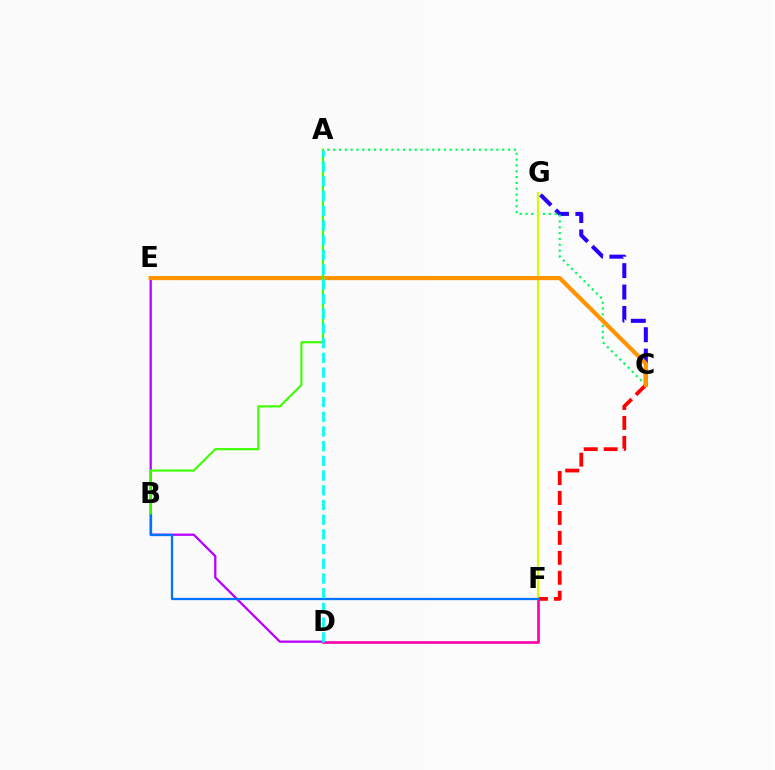{('C', 'F'): [{'color': '#ff0000', 'line_style': 'dashed', 'thickness': 2.71}], ('C', 'G'): [{'color': '#2500ff', 'line_style': 'dashed', 'thickness': 2.91}], ('A', 'C'): [{'color': '#00ff5c', 'line_style': 'dotted', 'thickness': 1.58}], ('D', 'E'): [{'color': '#b900ff', 'line_style': 'solid', 'thickness': 1.64}], ('D', 'F'): [{'color': '#ff00ac', 'line_style': 'solid', 'thickness': 1.94}], ('F', 'G'): [{'color': '#d1ff00', 'line_style': 'solid', 'thickness': 1.55}], ('C', 'E'): [{'color': '#ff9400', 'line_style': 'solid', 'thickness': 3.0}], ('B', 'F'): [{'color': '#0074ff', 'line_style': 'solid', 'thickness': 1.65}], ('A', 'B'): [{'color': '#3dff00', 'line_style': 'solid', 'thickness': 1.54}], ('A', 'D'): [{'color': '#00fff6', 'line_style': 'dashed', 'thickness': 2.0}]}